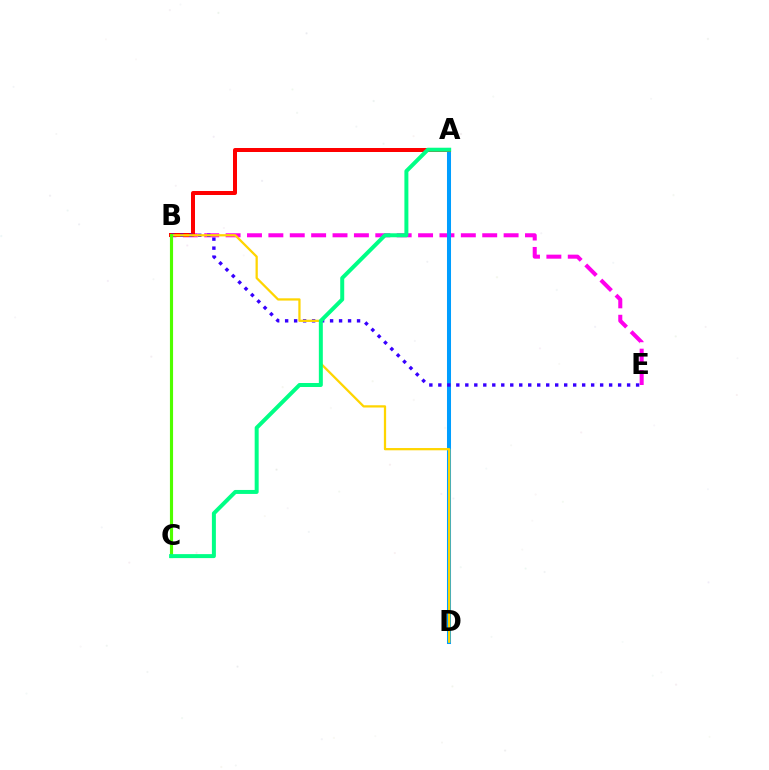{('B', 'E'): [{'color': '#ff00ed', 'line_style': 'dashed', 'thickness': 2.91}, {'color': '#3700ff', 'line_style': 'dotted', 'thickness': 2.44}], ('A', 'D'): [{'color': '#009eff', 'line_style': 'solid', 'thickness': 2.9}], ('A', 'B'): [{'color': '#ff0000', 'line_style': 'solid', 'thickness': 2.88}], ('B', 'D'): [{'color': '#ffd500', 'line_style': 'solid', 'thickness': 1.63}], ('B', 'C'): [{'color': '#4fff00', 'line_style': 'solid', 'thickness': 2.26}], ('A', 'C'): [{'color': '#00ff86', 'line_style': 'solid', 'thickness': 2.87}]}